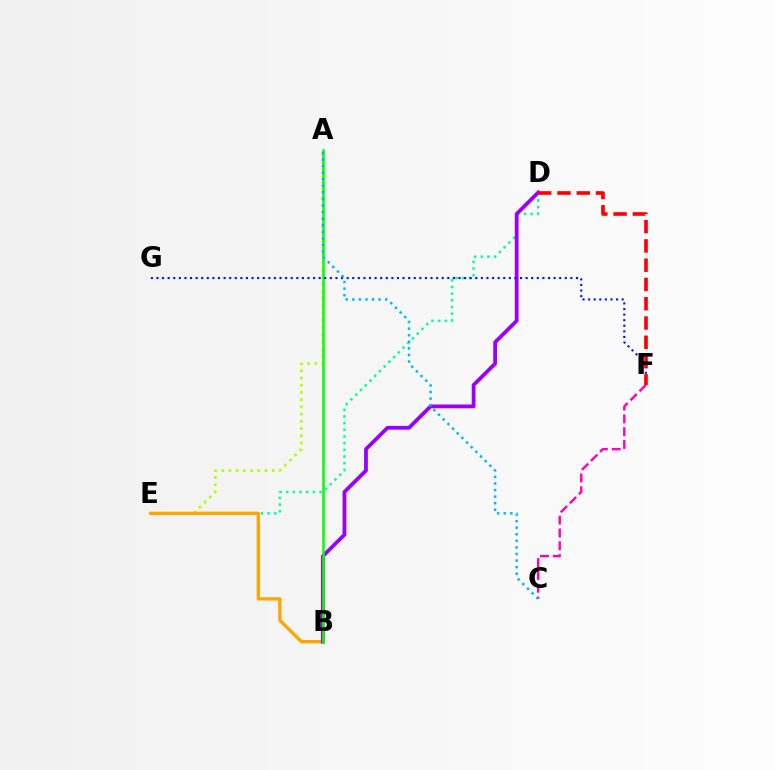{('D', 'E'): [{'color': '#00ff9d', 'line_style': 'dotted', 'thickness': 1.81}], ('A', 'E'): [{'color': '#b3ff00', 'line_style': 'dotted', 'thickness': 1.96}], ('B', 'E'): [{'color': '#ffa500', 'line_style': 'solid', 'thickness': 2.38}], ('B', 'D'): [{'color': '#9b00ff', 'line_style': 'solid', 'thickness': 2.73}], ('C', 'F'): [{'color': '#ff00bd', 'line_style': 'dashed', 'thickness': 1.74}], ('A', 'B'): [{'color': '#08ff00', 'line_style': 'solid', 'thickness': 1.83}], ('F', 'G'): [{'color': '#0010ff', 'line_style': 'dotted', 'thickness': 1.52}], ('D', 'F'): [{'color': '#ff0000', 'line_style': 'dashed', 'thickness': 2.62}], ('A', 'C'): [{'color': '#00b5ff', 'line_style': 'dotted', 'thickness': 1.79}]}